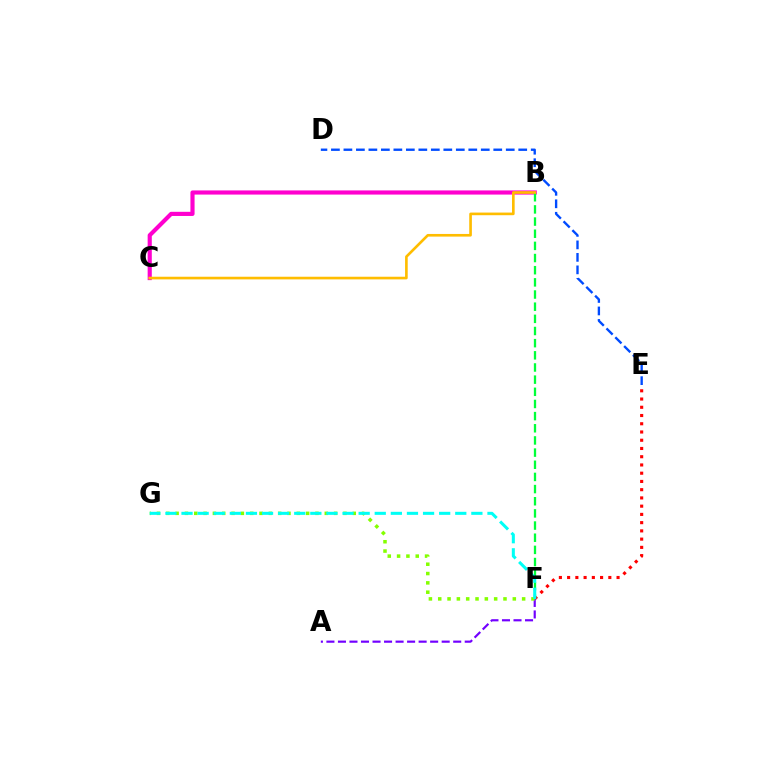{('B', 'C'): [{'color': '#ff00cf', 'line_style': 'solid', 'thickness': 2.99}, {'color': '#ffbd00', 'line_style': 'solid', 'thickness': 1.91}], ('E', 'F'): [{'color': '#ff0000', 'line_style': 'dotted', 'thickness': 2.24}], ('A', 'F'): [{'color': '#7200ff', 'line_style': 'dashed', 'thickness': 1.57}], ('B', 'F'): [{'color': '#00ff39', 'line_style': 'dashed', 'thickness': 1.65}], ('D', 'E'): [{'color': '#004bff', 'line_style': 'dashed', 'thickness': 1.7}], ('F', 'G'): [{'color': '#84ff00', 'line_style': 'dotted', 'thickness': 2.53}, {'color': '#00fff6', 'line_style': 'dashed', 'thickness': 2.19}]}